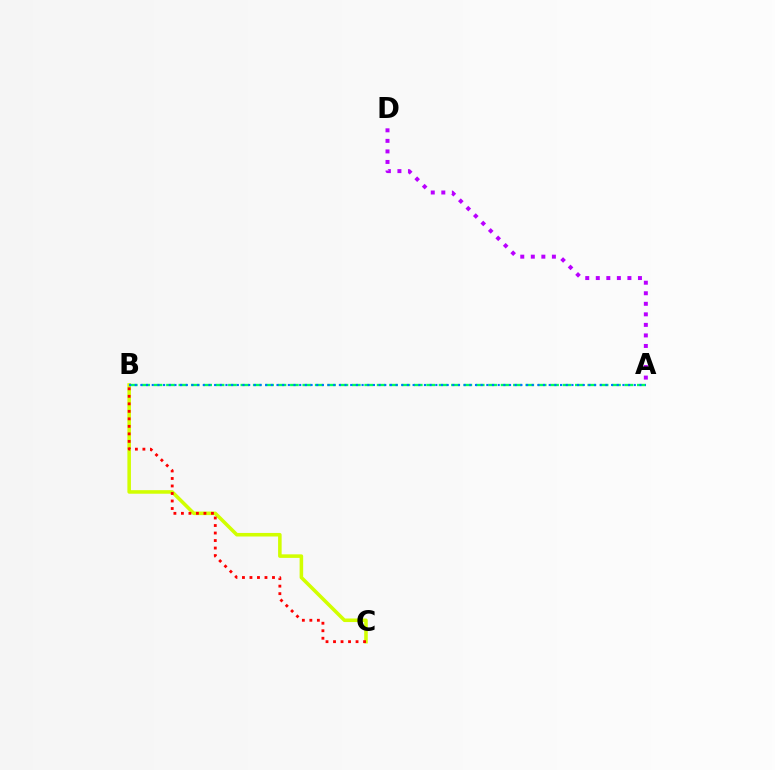{('B', 'C'): [{'color': '#d1ff00', 'line_style': 'solid', 'thickness': 2.56}, {'color': '#ff0000', 'line_style': 'dotted', 'thickness': 2.04}], ('A', 'B'): [{'color': '#00ff5c', 'line_style': 'dashed', 'thickness': 1.68}, {'color': '#0074ff', 'line_style': 'dotted', 'thickness': 1.54}], ('A', 'D'): [{'color': '#b900ff', 'line_style': 'dotted', 'thickness': 2.86}]}